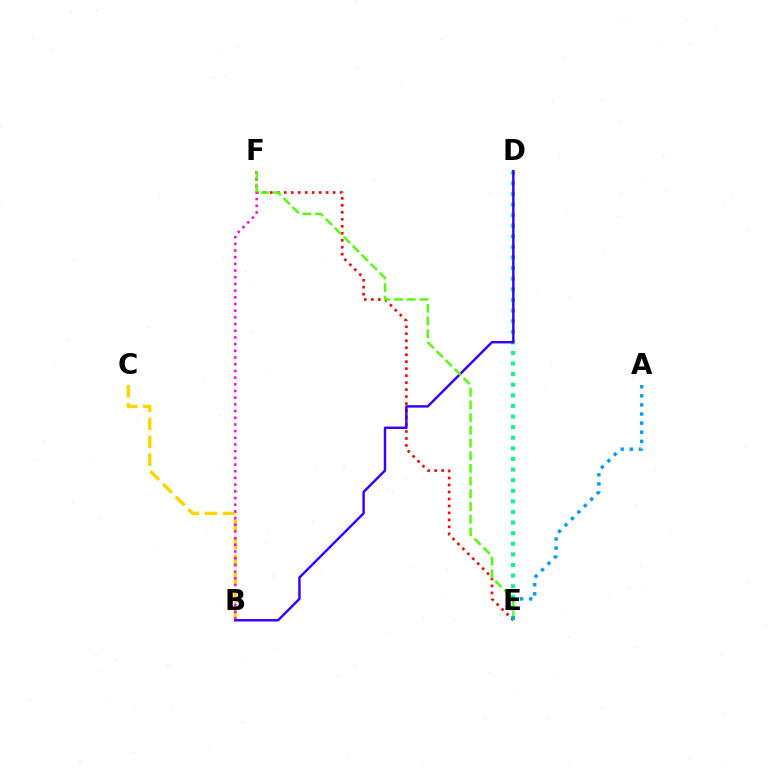{('D', 'E'): [{'color': '#00ff86', 'line_style': 'dotted', 'thickness': 2.88}], ('E', 'F'): [{'color': '#ff0000', 'line_style': 'dotted', 'thickness': 1.9}, {'color': '#4fff00', 'line_style': 'dashed', 'thickness': 1.73}], ('B', 'C'): [{'color': '#ffd500', 'line_style': 'dashed', 'thickness': 2.44}], ('B', 'D'): [{'color': '#3700ff', 'line_style': 'solid', 'thickness': 1.76}], ('B', 'F'): [{'color': '#ff00ed', 'line_style': 'dotted', 'thickness': 1.82}], ('A', 'E'): [{'color': '#009eff', 'line_style': 'dotted', 'thickness': 2.47}]}